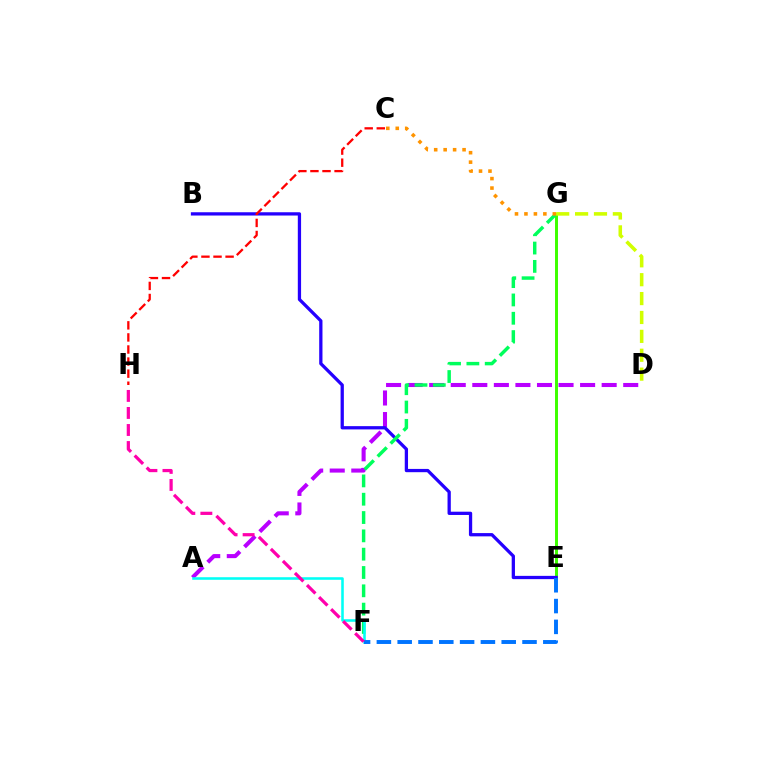{('A', 'D'): [{'color': '#b900ff', 'line_style': 'dashed', 'thickness': 2.93}], ('E', 'G'): [{'color': '#3dff00', 'line_style': 'solid', 'thickness': 2.14}], ('B', 'E'): [{'color': '#2500ff', 'line_style': 'solid', 'thickness': 2.36}], ('F', 'G'): [{'color': '#00ff5c', 'line_style': 'dashed', 'thickness': 2.49}], ('C', 'G'): [{'color': '#ff9400', 'line_style': 'dotted', 'thickness': 2.57}], ('C', 'H'): [{'color': '#ff0000', 'line_style': 'dashed', 'thickness': 1.64}], ('A', 'F'): [{'color': '#00fff6', 'line_style': 'solid', 'thickness': 1.85}], ('E', 'F'): [{'color': '#0074ff', 'line_style': 'dashed', 'thickness': 2.83}], ('F', 'H'): [{'color': '#ff00ac', 'line_style': 'dashed', 'thickness': 2.31}], ('D', 'G'): [{'color': '#d1ff00', 'line_style': 'dashed', 'thickness': 2.57}]}